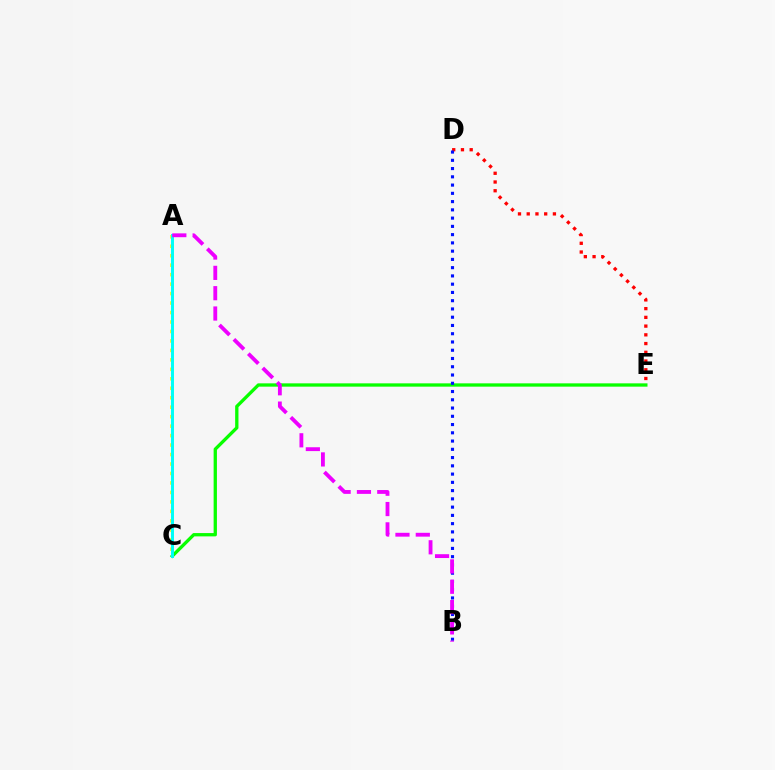{('D', 'E'): [{'color': '#ff0000', 'line_style': 'dotted', 'thickness': 2.37}], ('A', 'C'): [{'color': '#fcf500', 'line_style': 'dotted', 'thickness': 2.57}, {'color': '#00fff6', 'line_style': 'solid', 'thickness': 2.14}], ('C', 'E'): [{'color': '#08ff00', 'line_style': 'solid', 'thickness': 2.38}], ('B', 'D'): [{'color': '#0010ff', 'line_style': 'dotted', 'thickness': 2.24}], ('A', 'B'): [{'color': '#ee00ff', 'line_style': 'dashed', 'thickness': 2.76}]}